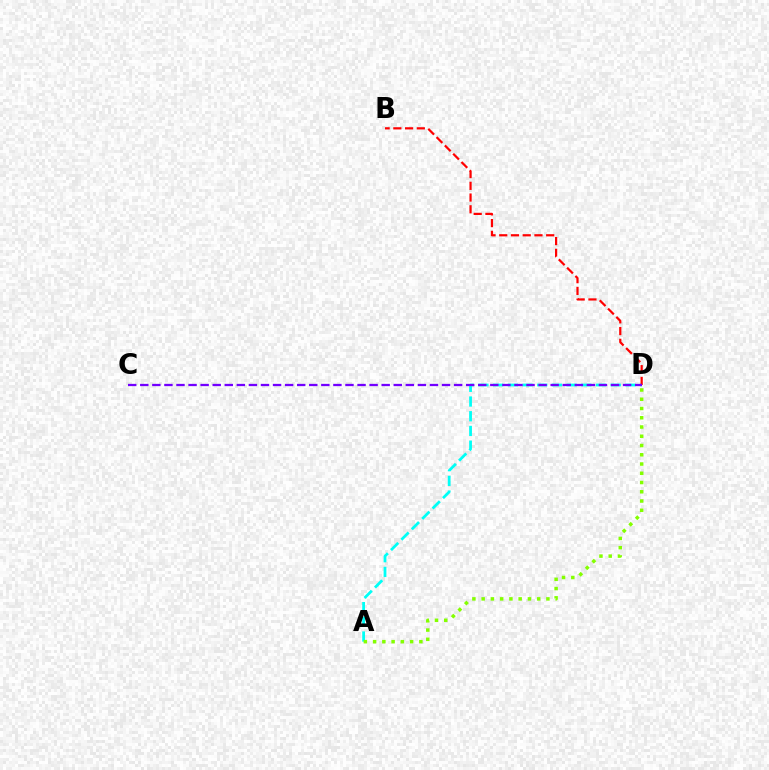{('A', 'D'): [{'color': '#00fff6', 'line_style': 'dashed', 'thickness': 2.0}, {'color': '#84ff00', 'line_style': 'dotted', 'thickness': 2.51}], ('B', 'D'): [{'color': '#ff0000', 'line_style': 'dashed', 'thickness': 1.59}], ('C', 'D'): [{'color': '#7200ff', 'line_style': 'dashed', 'thickness': 1.64}]}